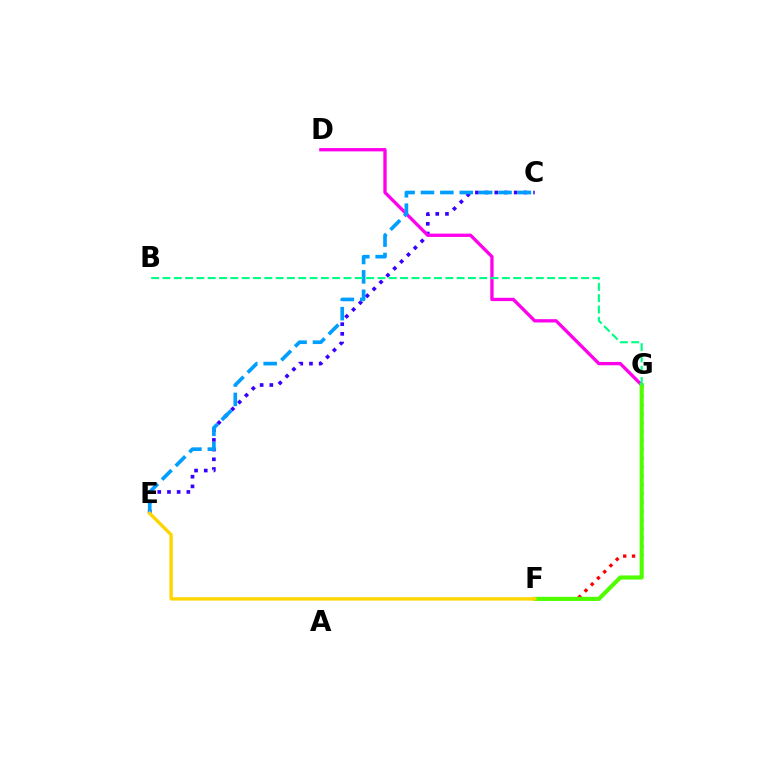{('C', 'E'): [{'color': '#3700ff', 'line_style': 'dotted', 'thickness': 2.63}, {'color': '#009eff', 'line_style': 'dashed', 'thickness': 2.63}], ('F', 'G'): [{'color': '#ff0000', 'line_style': 'dotted', 'thickness': 2.4}, {'color': '#4fff00', 'line_style': 'solid', 'thickness': 2.97}], ('D', 'G'): [{'color': '#ff00ed', 'line_style': 'solid', 'thickness': 2.38}], ('E', 'F'): [{'color': '#ffd500', 'line_style': 'solid', 'thickness': 2.43}], ('B', 'G'): [{'color': '#00ff86', 'line_style': 'dashed', 'thickness': 1.54}]}